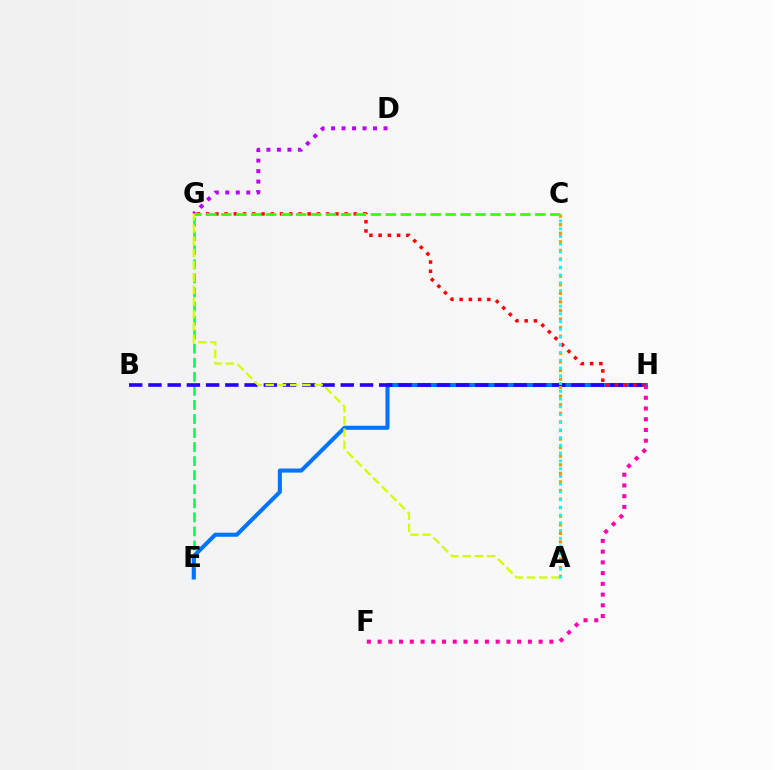{('E', 'G'): [{'color': '#00ff5c', 'line_style': 'dashed', 'thickness': 1.91}], ('E', 'H'): [{'color': '#0074ff', 'line_style': 'solid', 'thickness': 2.92}], ('B', 'H'): [{'color': '#2500ff', 'line_style': 'dashed', 'thickness': 2.61}], ('D', 'G'): [{'color': '#b900ff', 'line_style': 'dotted', 'thickness': 2.85}], ('A', 'C'): [{'color': '#ff9400', 'line_style': 'dotted', 'thickness': 2.33}, {'color': '#00fff6', 'line_style': 'dotted', 'thickness': 2.1}], ('G', 'H'): [{'color': '#ff0000', 'line_style': 'dotted', 'thickness': 2.51}], ('C', 'G'): [{'color': '#3dff00', 'line_style': 'dashed', 'thickness': 2.03}], ('A', 'G'): [{'color': '#d1ff00', 'line_style': 'dashed', 'thickness': 1.66}], ('F', 'H'): [{'color': '#ff00ac', 'line_style': 'dotted', 'thickness': 2.92}]}